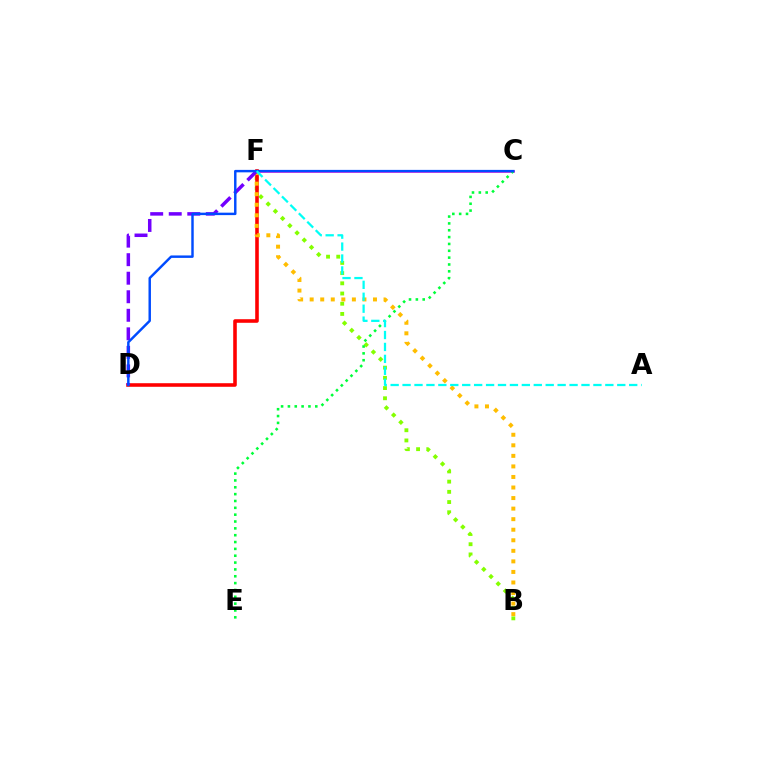{('B', 'F'): [{'color': '#84ff00', 'line_style': 'dotted', 'thickness': 2.77}, {'color': '#ffbd00', 'line_style': 'dotted', 'thickness': 2.87}], ('D', 'F'): [{'color': '#ff0000', 'line_style': 'solid', 'thickness': 2.57}, {'color': '#7200ff', 'line_style': 'dashed', 'thickness': 2.52}], ('C', 'F'): [{'color': '#ff00cf', 'line_style': 'solid', 'thickness': 1.81}], ('C', 'E'): [{'color': '#00ff39', 'line_style': 'dotted', 'thickness': 1.86}], ('C', 'D'): [{'color': '#004bff', 'line_style': 'solid', 'thickness': 1.76}], ('A', 'F'): [{'color': '#00fff6', 'line_style': 'dashed', 'thickness': 1.62}]}